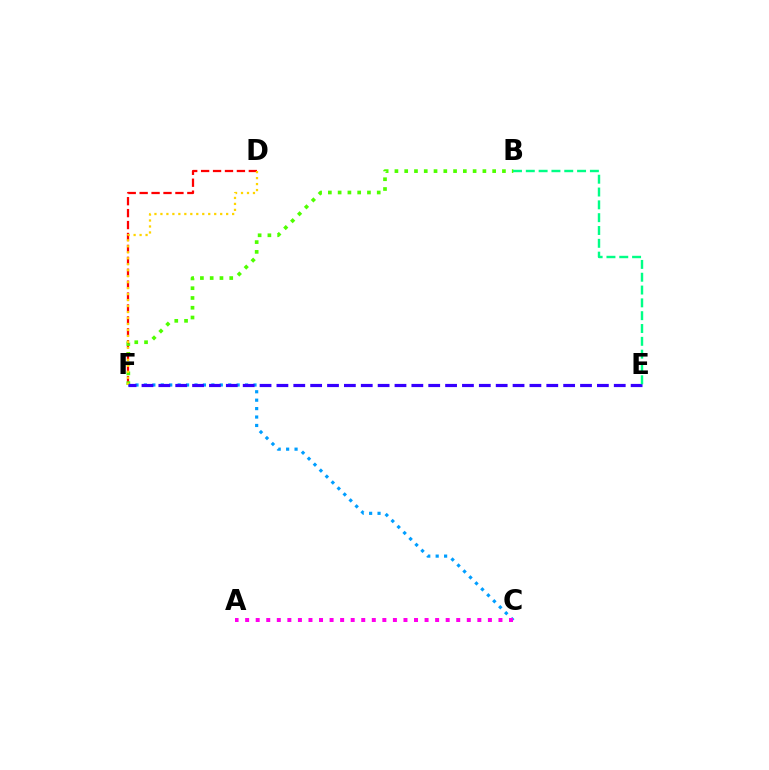{('C', 'F'): [{'color': '#009eff', 'line_style': 'dotted', 'thickness': 2.29}], ('A', 'C'): [{'color': '#ff00ed', 'line_style': 'dotted', 'thickness': 2.87}], ('D', 'F'): [{'color': '#ff0000', 'line_style': 'dashed', 'thickness': 1.62}, {'color': '#ffd500', 'line_style': 'dotted', 'thickness': 1.62}], ('B', 'F'): [{'color': '#4fff00', 'line_style': 'dotted', 'thickness': 2.66}], ('E', 'F'): [{'color': '#3700ff', 'line_style': 'dashed', 'thickness': 2.29}], ('B', 'E'): [{'color': '#00ff86', 'line_style': 'dashed', 'thickness': 1.74}]}